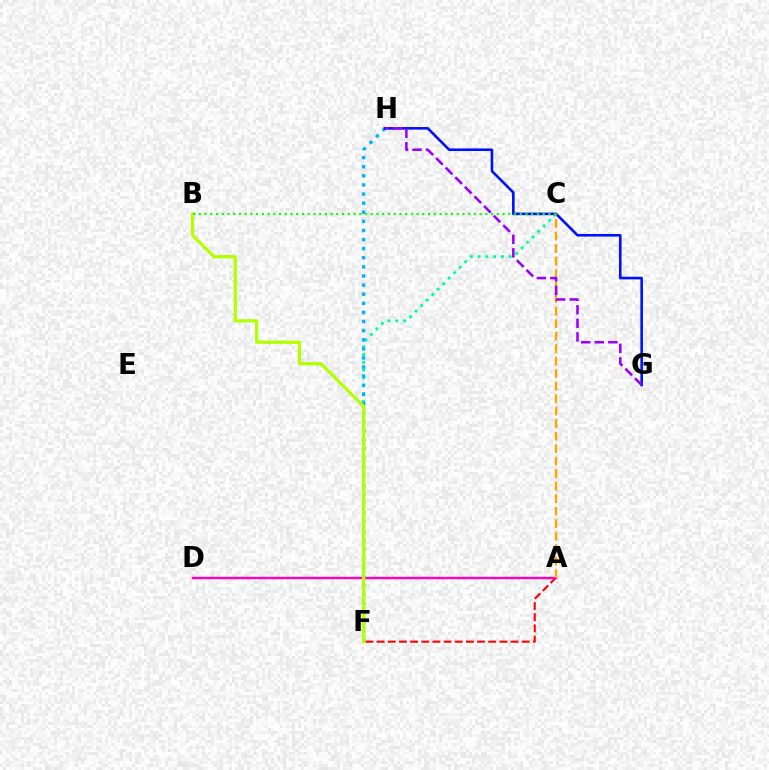{('C', 'F'): [{'color': '#00ff9d', 'line_style': 'dotted', 'thickness': 2.11}], ('F', 'H'): [{'color': '#00b5ff', 'line_style': 'dotted', 'thickness': 2.47}], ('A', 'F'): [{'color': '#ff0000', 'line_style': 'dashed', 'thickness': 1.52}], ('A', 'D'): [{'color': '#ff00bd', 'line_style': 'solid', 'thickness': 1.74}], ('G', 'H'): [{'color': '#0010ff', 'line_style': 'solid', 'thickness': 1.87}, {'color': '#9b00ff', 'line_style': 'dashed', 'thickness': 1.84}], ('A', 'C'): [{'color': '#ffa500', 'line_style': 'dashed', 'thickness': 1.7}], ('B', 'F'): [{'color': '#b3ff00', 'line_style': 'solid', 'thickness': 2.33}], ('B', 'C'): [{'color': '#08ff00', 'line_style': 'dotted', 'thickness': 1.56}]}